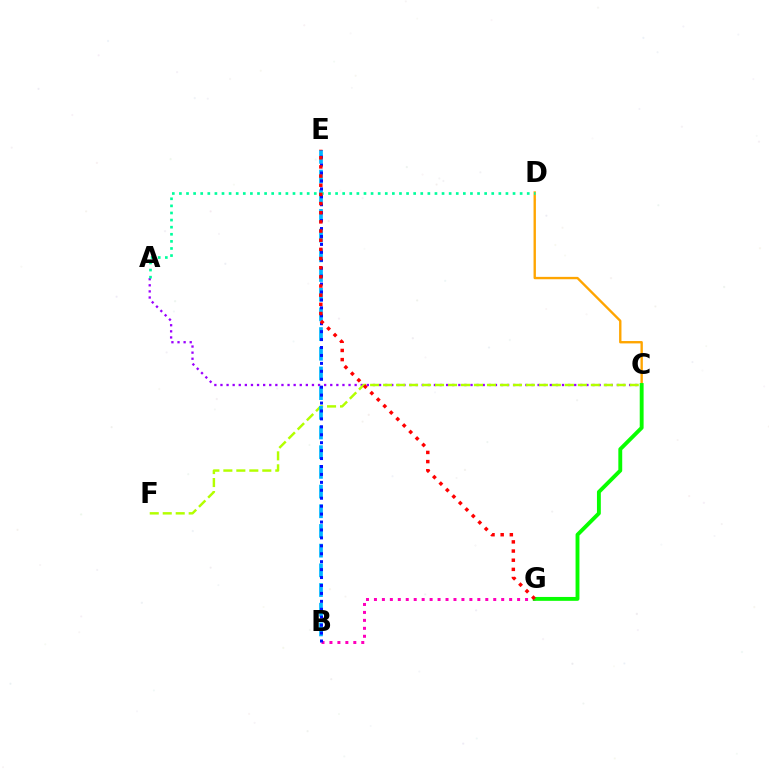{('A', 'C'): [{'color': '#9b00ff', 'line_style': 'dotted', 'thickness': 1.66}], ('C', 'F'): [{'color': '#b3ff00', 'line_style': 'dashed', 'thickness': 1.76}], ('B', 'G'): [{'color': '#ff00bd', 'line_style': 'dotted', 'thickness': 2.16}], ('C', 'D'): [{'color': '#ffa500', 'line_style': 'solid', 'thickness': 1.71}], ('B', 'E'): [{'color': '#00b5ff', 'line_style': 'dashed', 'thickness': 2.67}, {'color': '#0010ff', 'line_style': 'dotted', 'thickness': 2.16}], ('A', 'D'): [{'color': '#00ff9d', 'line_style': 'dotted', 'thickness': 1.93}], ('C', 'G'): [{'color': '#08ff00', 'line_style': 'solid', 'thickness': 2.79}], ('E', 'G'): [{'color': '#ff0000', 'line_style': 'dotted', 'thickness': 2.49}]}